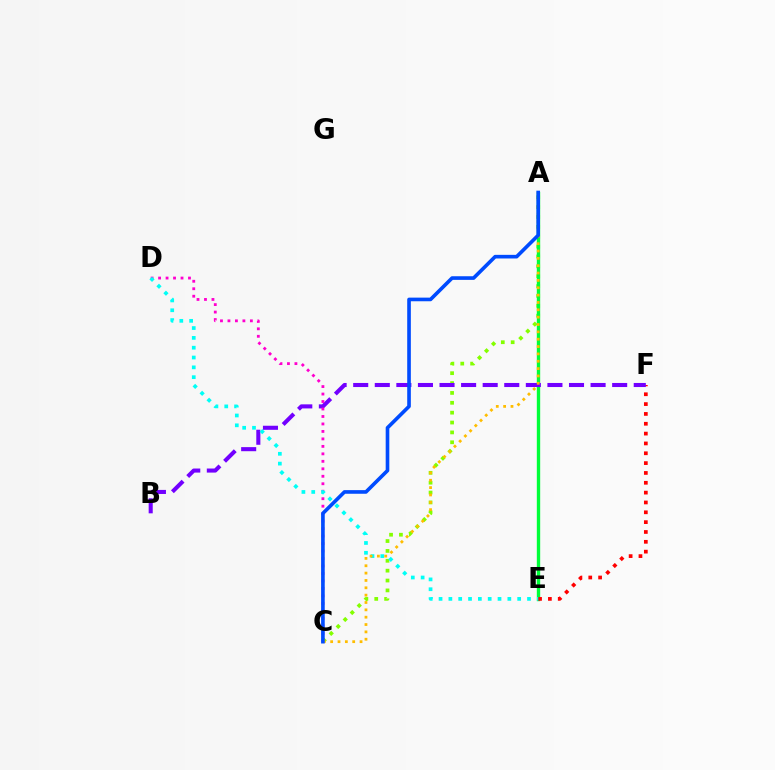{('A', 'C'): [{'color': '#84ff00', 'line_style': 'dotted', 'thickness': 2.68}, {'color': '#ffbd00', 'line_style': 'dotted', 'thickness': 2.0}, {'color': '#004bff', 'line_style': 'solid', 'thickness': 2.62}], ('A', 'E'): [{'color': '#00ff39', 'line_style': 'solid', 'thickness': 2.42}], ('E', 'F'): [{'color': '#ff0000', 'line_style': 'dotted', 'thickness': 2.67}], ('B', 'F'): [{'color': '#7200ff', 'line_style': 'dashed', 'thickness': 2.93}], ('C', 'D'): [{'color': '#ff00cf', 'line_style': 'dotted', 'thickness': 2.03}], ('D', 'E'): [{'color': '#00fff6', 'line_style': 'dotted', 'thickness': 2.67}]}